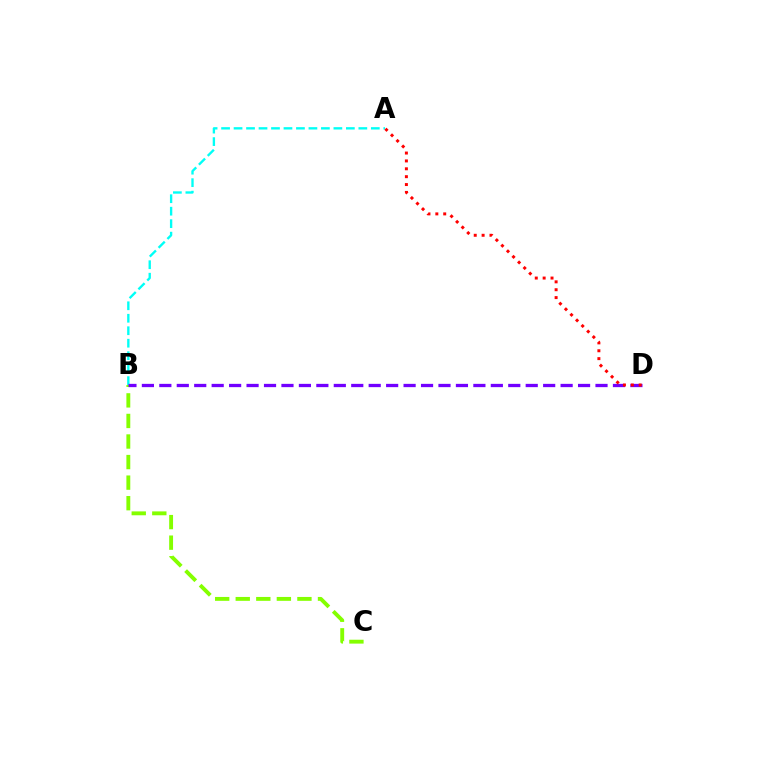{('A', 'B'): [{'color': '#00fff6', 'line_style': 'dashed', 'thickness': 1.7}], ('B', 'C'): [{'color': '#84ff00', 'line_style': 'dashed', 'thickness': 2.79}], ('B', 'D'): [{'color': '#7200ff', 'line_style': 'dashed', 'thickness': 2.37}], ('A', 'D'): [{'color': '#ff0000', 'line_style': 'dotted', 'thickness': 2.14}]}